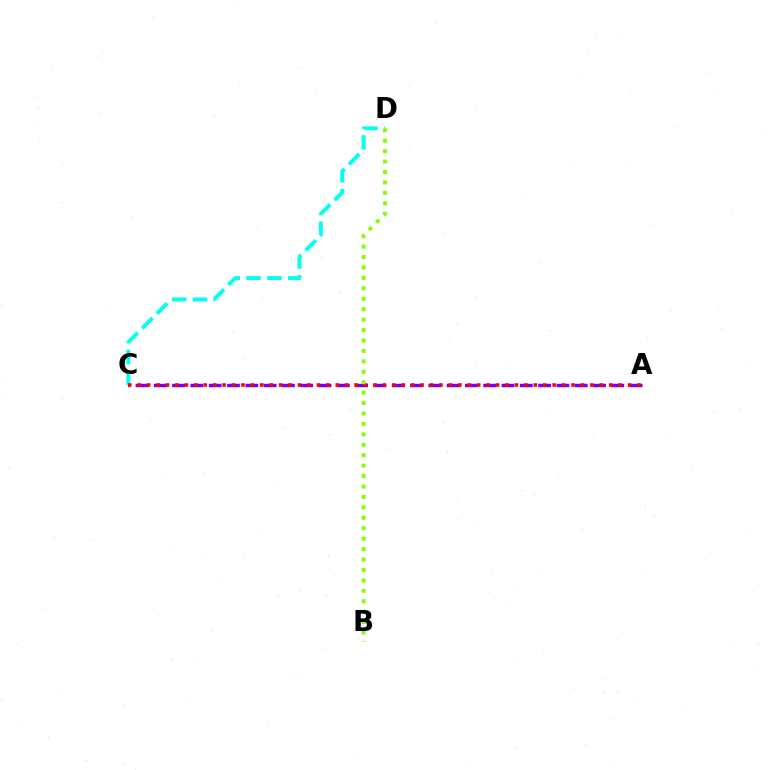{('A', 'C'): [{'color': '#7200ff', 'line_style': 'dashed', 'thickness': 2.49}, {'color': '#ff0000', 'line_style': 'dotted', 'thickness': 2.56}], ('C', 'D'): [{'color': '#00fff6', 'line_style': 'dashed', 'thickness': 2.83}], ('B', 'D'): [{'color': '#84ff00', 'line_style': 'dotted', 'thickness': 2.83}]}